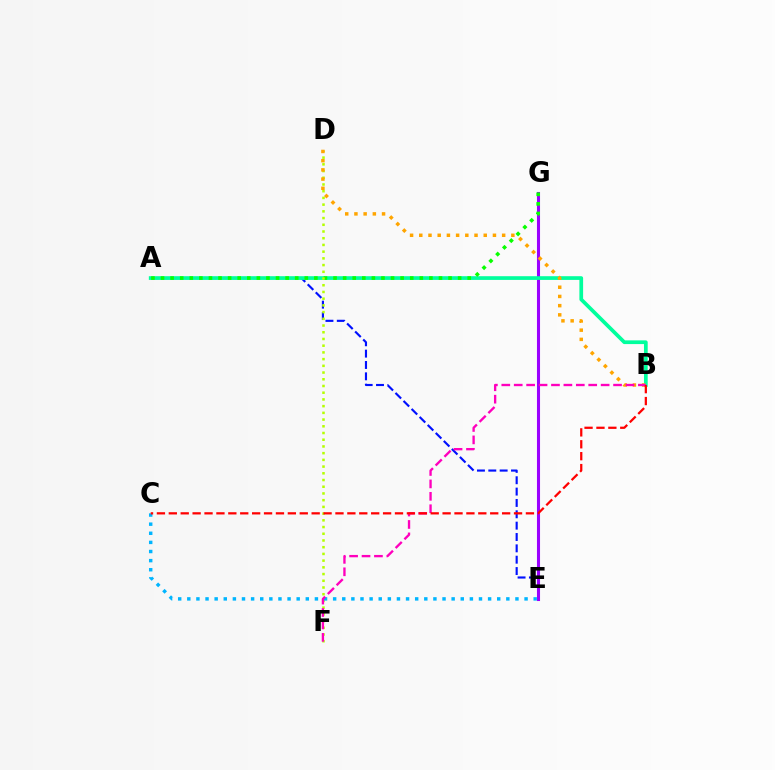{('A', 'E'): [{'color': '#0010ff', 'line_style': 'dashed', 'thickness': 1.54}], ('E', 'G'): [{'color': '#9b00ff', 'line_style': 'solid', 'thickness': 2.21}], ('A', 'B'): [{'color': '#00ff9d', 'line_style': 'solid', 'thickness': 2.68}], ('A', 'G'): [{'color': '#08ff00', 'line_style': 'dotted', 'thickness': 2.6}], ('D', 'F'): [{'color': '#b3ff00', 'line_style': 'dotted', 'thickness': 1.82}], ('B', 'D'): [{'color': '#ffa500', 'line_style': 'dotted', 'thickness': 2.5}], ('C', 'E'): [{'color': '#00b5ff', 'line_style': 'dotted', 'thickness': 2.48}], ('B', 'F'): [{'color': '#ff00bd', 'line_style': 'dashed', 'thickness': 1.69}], ('B', 'C'): [{'color': '#ff0000', 'line_style': 'dashed', 'thickness': 1.62}]}